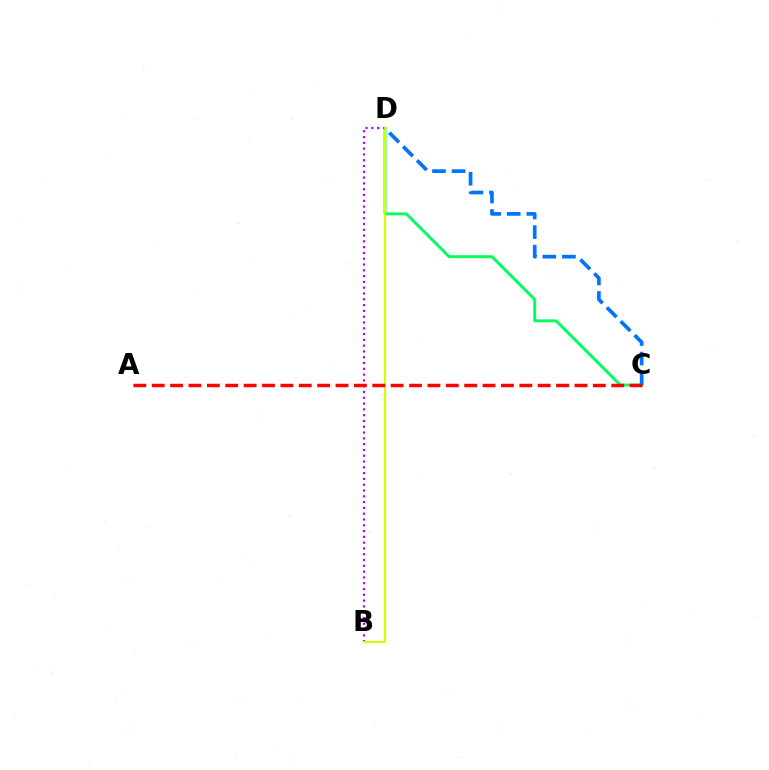{('B', 'D'): [{'color': '#b900ff', 'line_style': 'dotted', 'thickness': 1.57}, {'color': '#d1ff00', 'line_style': 'solid', 'thickness': 1.55}], ('C', 'D'): [{'color': '#00ff5c', 'line_style': 'solid', 'thickness': 2.09}, {'color': '#0074ff', 'line_style': 'dashed', 'thickness': 2.66}], ('A', 'C'): [{'color': '#ff0000', 'line_style': 'dashed', 'thickness': 2.5}]}